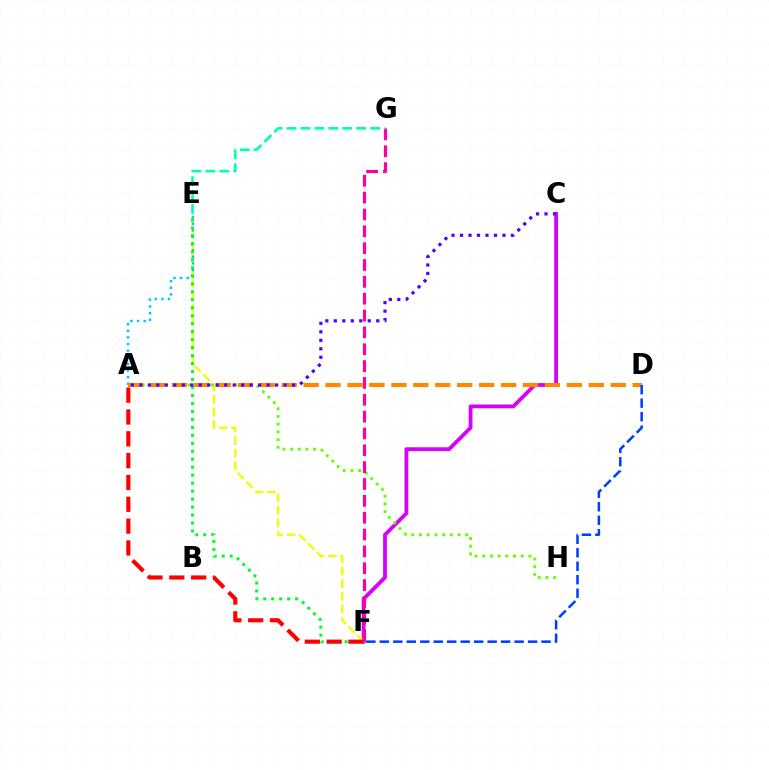{('C', 'F'): [{'color': '#d600ff', 'line_style': 'solid', 'thickness': 2.74}], ('E', 'F'): [{'color': '#eeff00', 'line_style': 'dashed', 'thickness': 1.7}, {'color': '#00ff27', 'line_style': 'dotted', 'thickness': 2.17}], ('A', 'H'): [{'color': '#66ff00', 'line_style': 'dotted', 'thickness': 2.09}], ('F', 'G'): [{'color': '#ff00a0', 'line_style': 'dashed', 'thickness': 2.29}], ('A', 'E'): [{'color': '#00c7ff', 'line_style': 'dotted', 'thickness': 1.8}], ('E', 'G'): [{'color': '#00ffaf', 'line_style': 'dashed', 'thickness': 1.89}], ('A', 'D'): [{'color': '#ff8800', 'line_style': 'dashed', 'thickness': 2.98}], ('D', 'F'): [{'color': '#003fff', 'line_style': 'dashed', 'thickness': 1.83}], ('A', 'C'): [{'color': '#4f00ff', 'line_style': 'dotted', 'thickness': 2.31}], ('A', 'F'): [{'color': '#ff0000', 'line_style': 'dashed', 'thickness': 2.97}]}